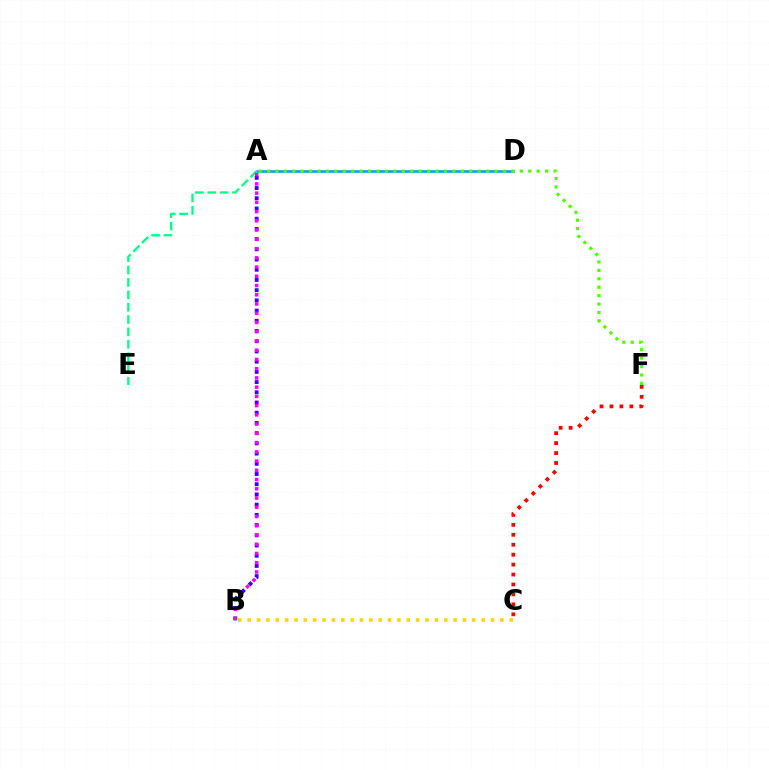{('A', 'D'): [{'color': '#009eff', 'line_style': 'solid', 'thickness': 1.83}], ('B', 'C'): [{'color': '#ffd500', 'line_style': 'dotted', 'thickness': 2.54}], ('A', 'E'): [{'color': '#00ff86', 'line_style': 'dashed', 'thickness': 1.68}], ('C', 'F'): [{'color': '#ff0000', 'line_style': 'dotted', 'thickness': 2.7}], ('A', 'B'): [{'color': '#3700ff', 'line_style': 'dotted', 'thickness': 2.77}, {'color': '#ff00ed', 'line_style': 'dotted', 'thickness': 2.51}], ('A', 'F'): [{'color': '#4fff00', 'line_style': 'dotted', 'thickness': 2.29}]}